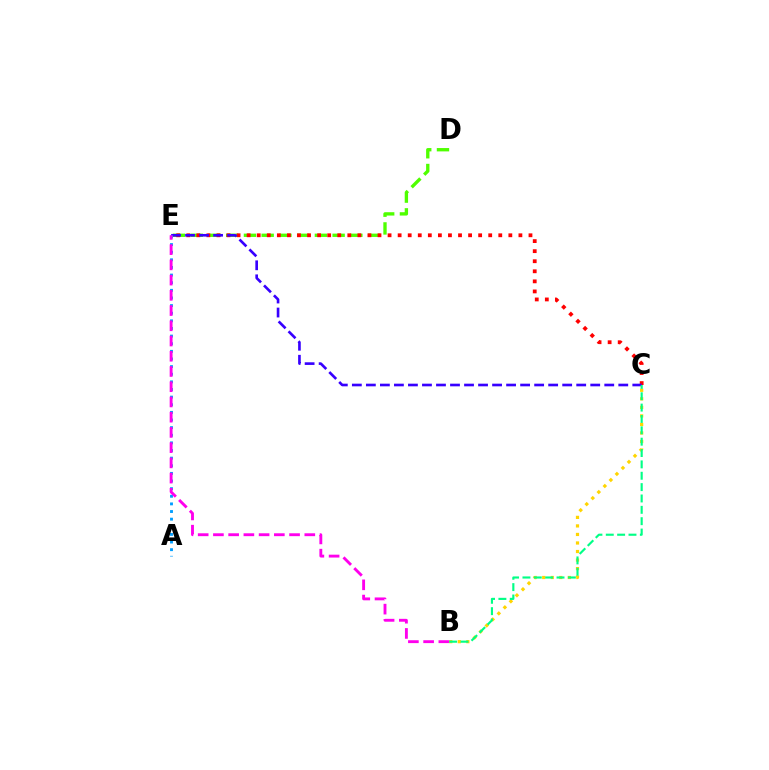{('B', 'C'): [{'color': '#ffd500', 'line_style': 'dotted', 'thickness': 2.32}, {'color': '#00ff86', 'line_style': 'dashed', 'thickness': 1.54}], ('D', 'E'): [{'color': '#4fff00', 'line_style': 'dashed', 'thickness': 2.41}], ('C', 'E'): [{'color': '#ff0000', 'line_style': 'dotted', 'thickness': 2.73}, {'color': '#3700ff', 'line_style': 'dashed', 'thickness': 1.9}], ('A', 'E'): [{'color': '#009eff', 'line_style': 'dotted', 'thickness': 2.07}], ('B', 'E'): [{'color': '#ff00ed', 'line_style': 'dashed', 'thickness': 2.07}]}